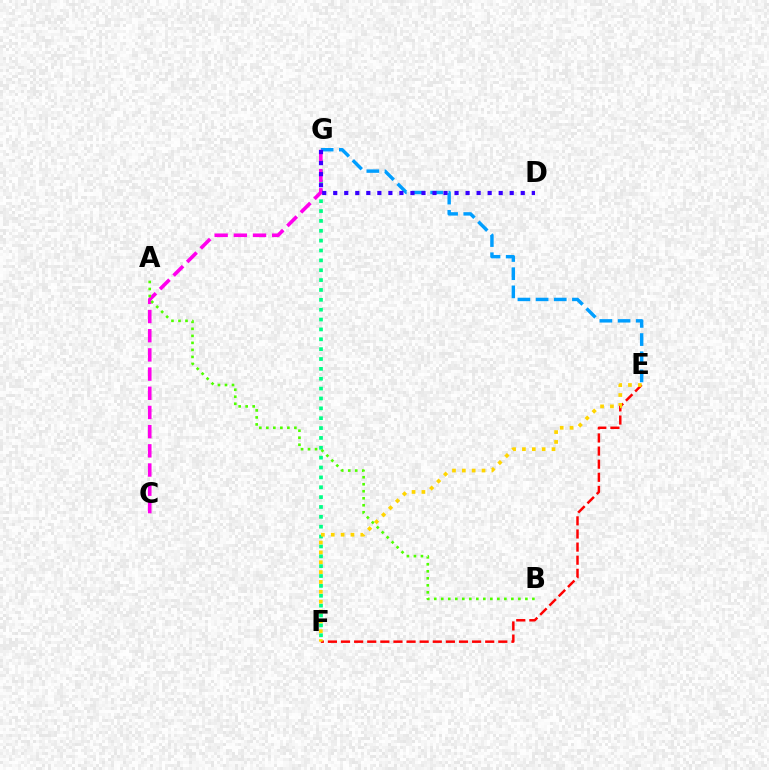{('E', 'F'): [{'color': '#ff0000', 'line_style': 'dashed', 'thickness': 1.78}, {'color': '#ffd500', 'line_style': 'dotted', 'thickness': 2.68}], ('E', 'G'): [{'color': '#009eff', 'line_style': 'dashed', 'thickness': 2.47}], ('F', 'G'): [{'color': '#00ff86', 'line_style': 'dotted', 'thickness': 2.68}], ('C', 'G'): [{'color': '#ff00ed', 'line_style': 'dashed', 'thickness': 2.61}], ('D', 'G'): [{'color': '#3700ff', 'line_style': 'dotted', 'thickness': 3.0}], ('A', 'B'): [{'color': '#4fff00', 'line_style': 'dotted', 'thickness': 1.9}]}